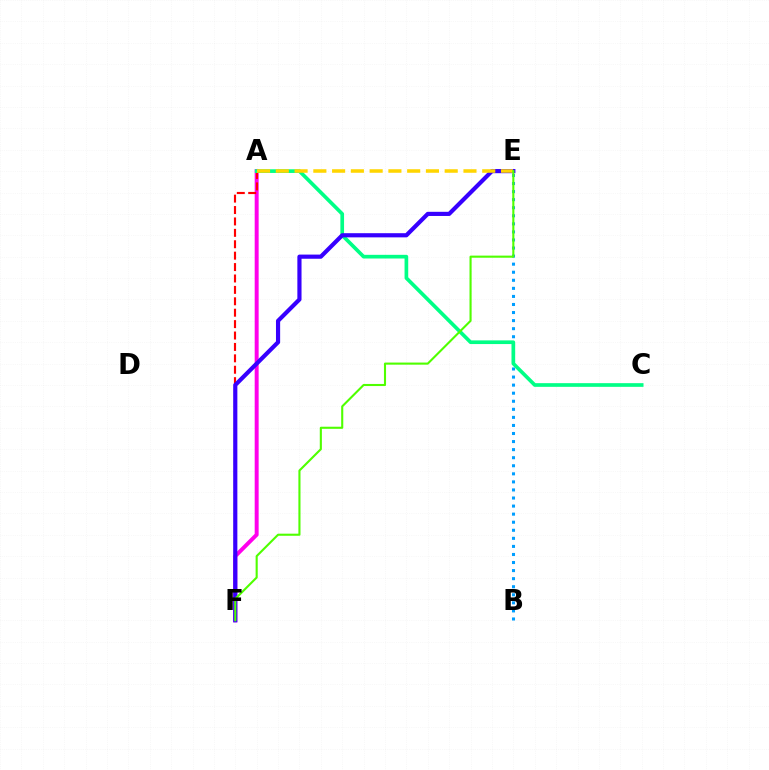{('A', 'F'): [{'color': '#ff00ed', 'line_style': 'solid', 'thickness': 2.85}, {'color': '#ff0000', 'line_style': 'dashed', 'thickness': 1.55}], ('B', 'E'): [{'color': '#009eff', 'line_style': 'dotted', 'thickness': 2.19}], ('A', 'C'): [{'color': '#00ff86', 'line_style': 'solid', 'thickness': 2.65}], ('E', 'F'): [{'color': '#3700ff', 'line_style': 'solid', 'thickness': 3.0}, {'color': '#4fff00', 'line_style': 'solid', 'thickness': 1.51}], ('A', 'E'): [{'color': '#ffd500', 'line_style': 'dashed', 'thickness': 2.55}]}